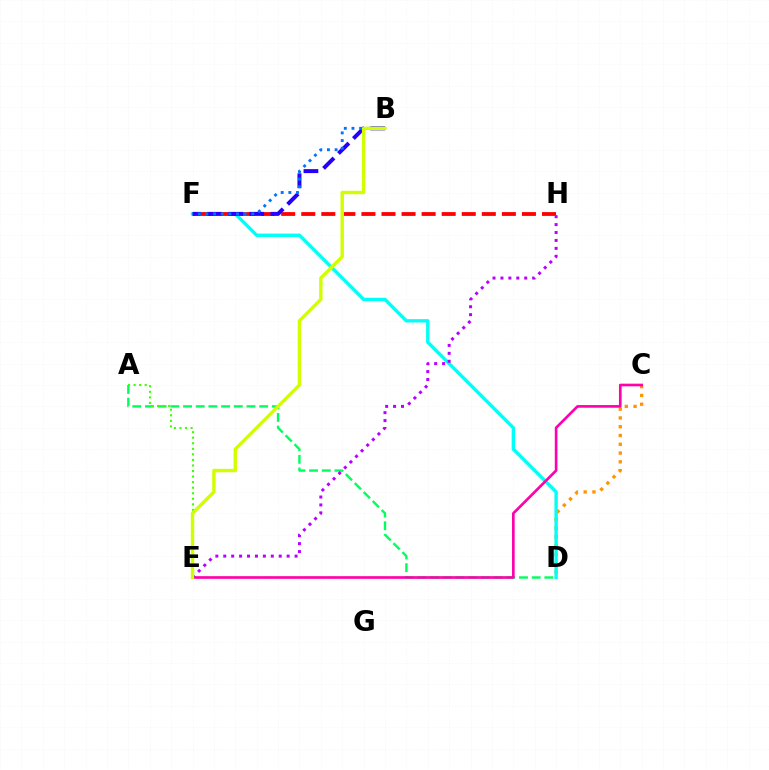{('C', 'D'): [{'color': '#ff9400', 'line_style': 'dotted', 'thickness': 2.39}], ('D', 'F'): [{'color': '#00fff6', 'line_style': 'solid', 'thickness': 2.43}], ('A', 'D'): [{'color': '#00ff5c', 'line_style': 'dashed', 'thickness': 1.72}], ('F', 'H'): [{'color': '#ff0000', 'line_style': 'dashed', 'thickness': 2.73}], ('B', 'F'): [{'color': '#2500ff', 'line_style': 'dashed', 'thickness': 2.87}, {'color': '#0074ff', 'line_style': 'dotted', 'thickness': 2.08}], ('C', 'E'): [{'color': '#ff00ac', 'line_style': 'solid', 'thickness': 1.91}], ('A', 'E'): [{'color': '#3dff00', 'line_style': 'dotted', 'thickness': 1.51}], ('E', 'H'): [{'color': '#b900ff', 'line_style': 'dotted', 'thickness': 2.15}], ('B', 'E'): [{'color': '#d1ff00', 'line_style': 'solid', 'thickness': 2.46}]}